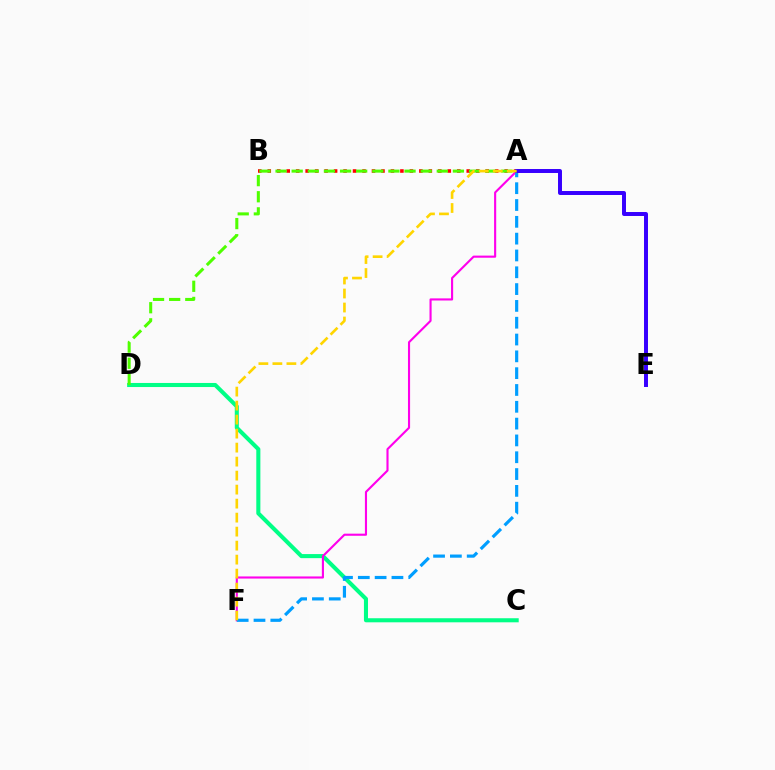{('C', 'D'): [{'color': '#00ff86', 'line_style': 'solid', 'thickness': 2.93}], ('A', 'B'): [{'color': '#ff0000', 'line_style': 'dotted', 'thickness': 2.57}], ('A', 'F'): [{'color': '#ff00ed', 'line_style': 'solid', 'thickness': 1.53}, {'color': '#009eff', 'line_style': 'dashed', 'thickness': 2.28}, {'color': '#ffd500', 'line_style': 'dashed', 'thickness': 1.9}], ('A', 'E'): [{'color': '#3700ff', 'line_style': 'solid', 'thickness': 2.86}], ('A', 'D'): [{'color': '#4fff00', 'line_style': 'dashed', 'thickness': 2.19}]}